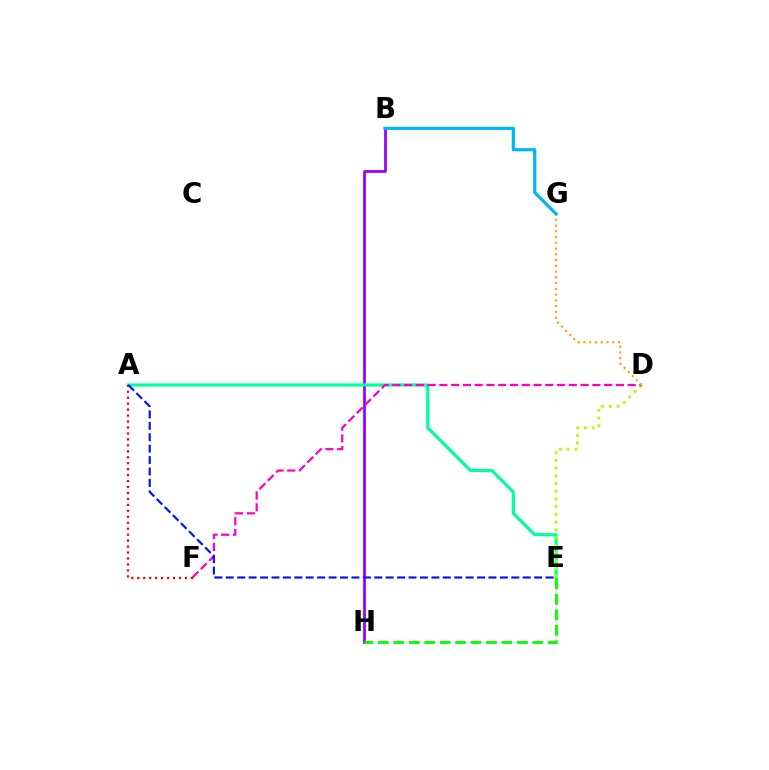{('B', 'H'): [{'color': '#9b00ff', 'line_style': 'solid', 'thickness': 1.99}], ('A', 'E'): [{'color': '#00ff9d', 'line_style': 'solid', 'thickness': 2.3}, {'color': '#0010ff', 'line_style': 'dashed', 'thickness': 1.55}], ('D', 'E'): [{'color': '#b3ff00', 'line_style': 'dotted', 'thickness': 2.1}], ('D', 'F'): [{'color': '#ff00bd', 'line_style': 'dashed', 'thickness': 1.6}], ('E', 'H'): [{'color': '#08ff00', 'line_style': 'dashed', 'thickness': 2.1}], ('A', 'F'): [{'color': '#ff0000', 'line_style': 'dotted', 'thickness': 1.62}], ('D', 'G'): [{'color': '#ffa500', 'line_style': 'dotted', 'thickness': 1.56}], ('B', 'G'): [{'color': '#00b5ff', 'line_style': 'solid', 'thickness': 2.3}]}